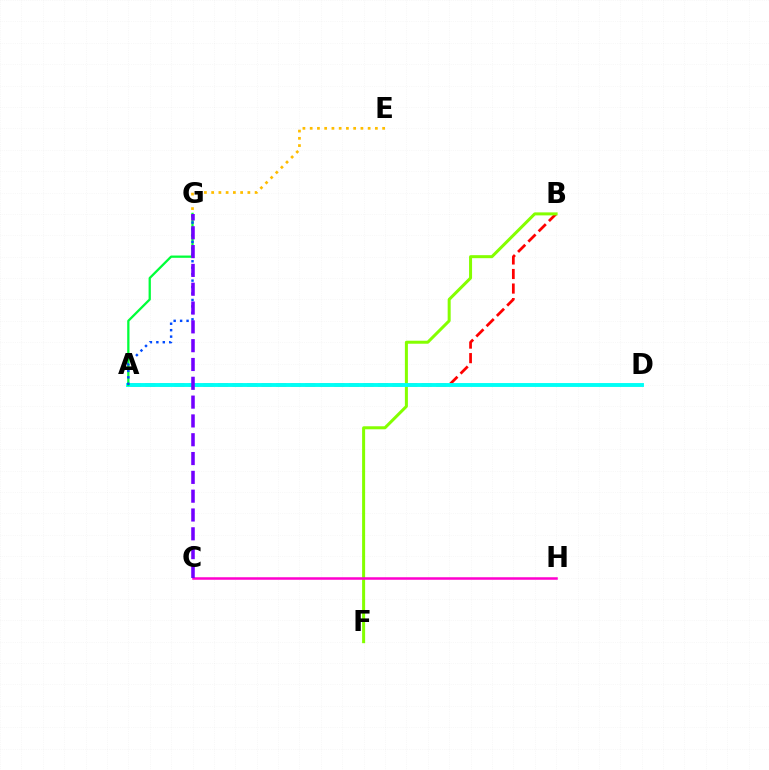{('A', 'B'): [{'color': '#ff0000', 'line_style': 'dashed', 'thickness': 1.98}], ('E', 'G'): [{'color': '#ffbd00', 'line_style': 'dotted', 'thickness': 1.97}], ('B', 'F'): [{'color': '#84ff00', 'line_style': 'solid', 'thickness': 2.17}], ('C', 'H'): [{'color': '#ff00cf', 'line_style': 'solid', 'thickness': 1.81}], ('A', 'D'): [{'color': '#00fff6', 'line_style': 'solid', 'thickness': 2.8}], ('A', 'G'): [{'color': '#00ff39', 'line_style': 'solid', 'thickness': 1.64}, {'color': '#004bff', 'line_style': 'dotted', 'thickness': 1.75}], ('C', 'G'): [{'color': '#7200ff', 'line_style': 'dashed', 'thickness': 2.56}]}